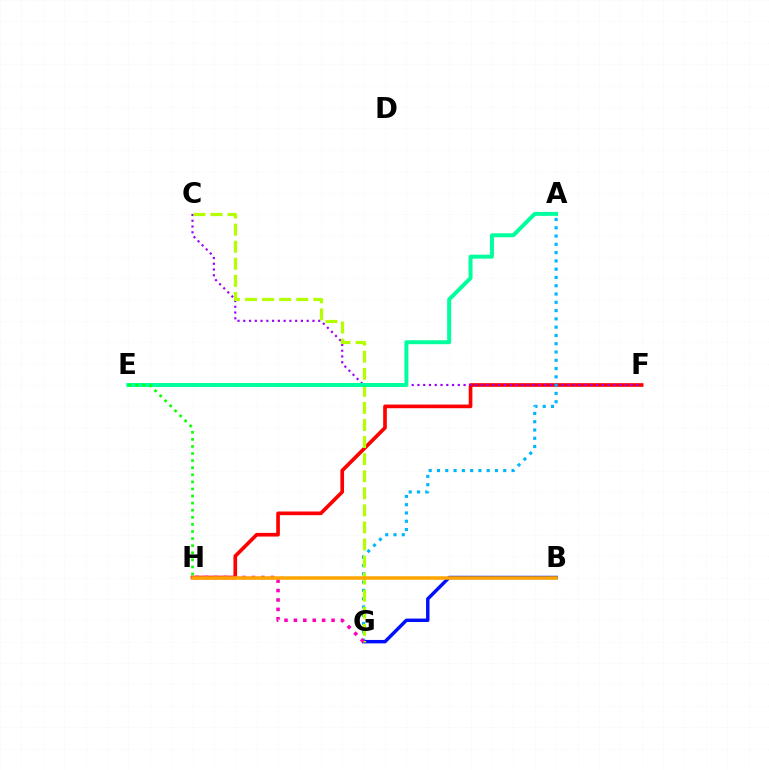{('F', 'H'): [{'color': '#ff0000', 'line_style': 'solid', 'thickness': 2.63}], ('C', 'F'): [{'color': '#9b00ff', 'line_style': 'dotted', 'thickness': 1.57}], ('A', 'G'): [{'color': '#00b5ff', 'line_style': 'dotted', 'thickness': 2.25}], ('B', 'G'): [{'color': '#0010ff', 'line_style': 'solid', 'thickness': 2.47}], ('C', 'G'): [{'color': '#b3ff00', 'line_style': 'dashed', 'thickness': 2.32}], ('G', 'H'): [{'color': '#ff00bd', 'line_style': 'dotted', 'thickness': 2.56}], ('A', 'E'): [{'color': '#00ff9d', 'line_style': 'solid', 'thickness': 2.86}], ('B', 'H'): [{'color': '#ffa500', 'line_style': 'solid', 'thickness': 2.53}], ('E', 'H'): [{'color': '#08ff00', 'line_style': 'dotted', 'thickness': 1.93}]}